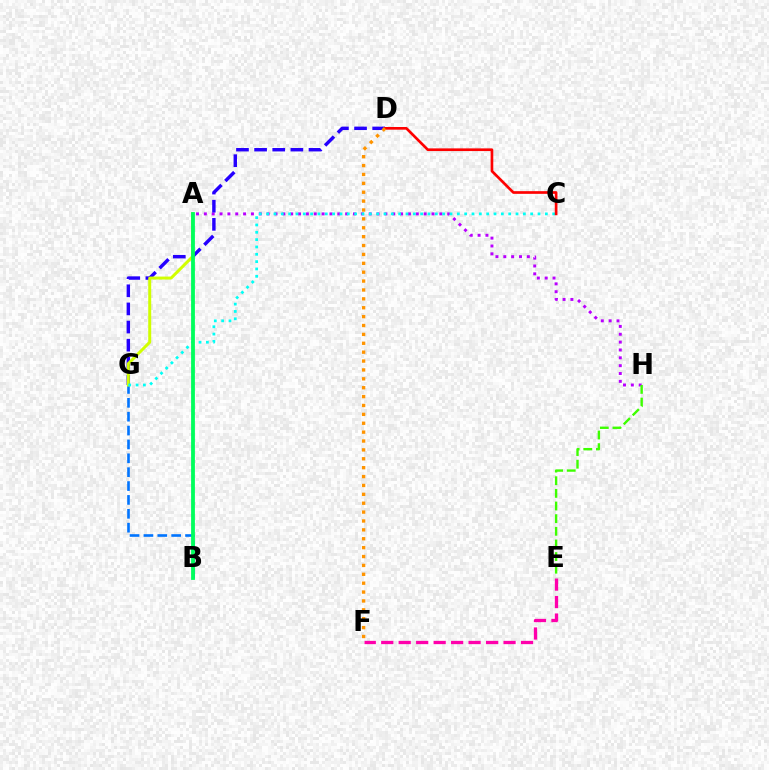{('A', 'H'): [{'color': '#b900ff', 'line_style': 'dotted', 'thickness': 2.13}], ('B', 'G'): [{'color': '#0074ff', 'line_style': 'dashed', 'thickness': 1.88}], ('D', 'G'): [{'color': '#2500ff', 'line_style': 'dashed', 'thickness': 2.46}], ('A', 'G'): [{'color': '#d1ff00', 'line_style': 'solid', 'thickness': 2.14}], ('E', 'H'): [{'color': '#3dff00', 'line_style': 'dashed', 'thickness': 1.72}], ('C', 'G'): [{'color': '#00fff6', 'line_style': 'dotted', 'thickness': 1.99}], ('C', 'D'): [{'color': '#ff0000', 'line_style': 'solid', 'thickness': 1.93}], ('A', 'B'): [{'color': '#00ff5c', 'line_style': 'solid', 'thickness': 2.74}], ('E', 'F'): [{'color': '#ff00ac', 'line_style': 'dashed', 'thickness': 2.37}], ('D', 'F'): [{'color': '#ff9400', 'line_style': 'dotted', 'thickness': 2.41}]}